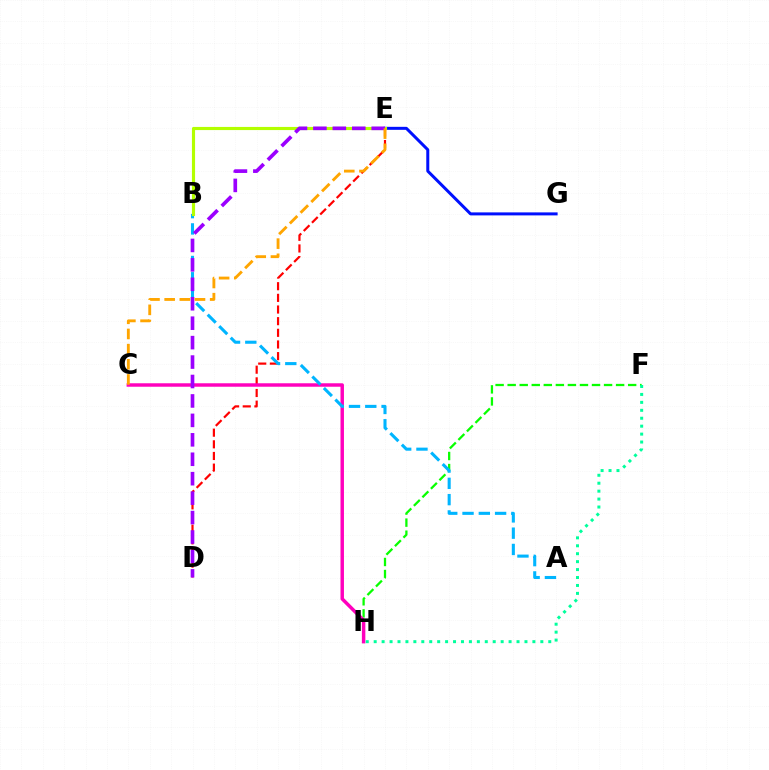{('D', 'E'): [{'color': '#ff0000', 'line_style': 'dashed', 'thickness': 1.58}, {'color': '#9b00ff', 'line_style': 'dashed', 'thickness': 2.64}], ('F', 'H'): [{'color': '#08ff00', 'line_style': 'dashed', 'thickness': 1.64}, {'color': '#00ff9d', 'line_style': 'dotted', 'thickness': 2.16}], ('C', 'H'): [{'color': '#ff00bd', 'line_style': 'solid', 'thickness': 2.49}], ('E', 'G'): [{'color': '#0010ff', 'line_style': 'solid', 'thickness': 2.16}], ('A', 'B'): [{'color': '#00b5ff', 'line_style': 'dashed', 'thickness': 2.21}], ('B', 'E'): [{'color': '#b3ff00', 'line_style': 'solid', 'thickness': 2.26}], ('C', 'E'): [{'color': '#ffa500', 'line_style': 'dashed', 'thickness': 2.06}]}